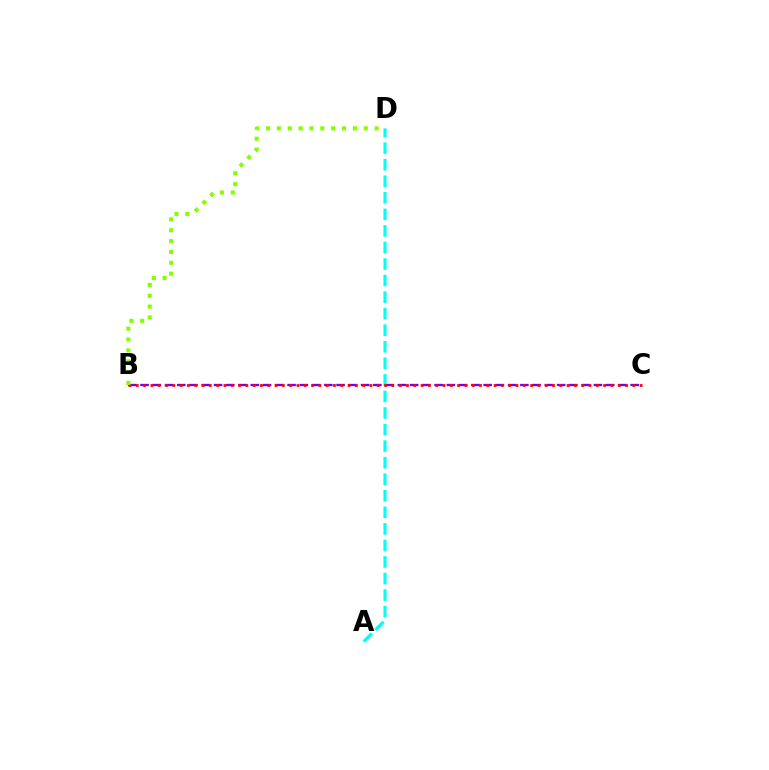{('A', 'D'): [{'color': '#00fff6', 'line_style': 'dashed', 'thickness': 2.25}], ('B', 'C'): [{'color': '#7200ff', 'line_style': 'dashed', 'thickness': 1.66}, {'color': '#ff0000', 'line_style': 'dotted', 'thickness': 1.98}], ('B', 'D'): [{'color': '#84ff00', 'line_style': 'dotted', 'thickness': 2.95}]}